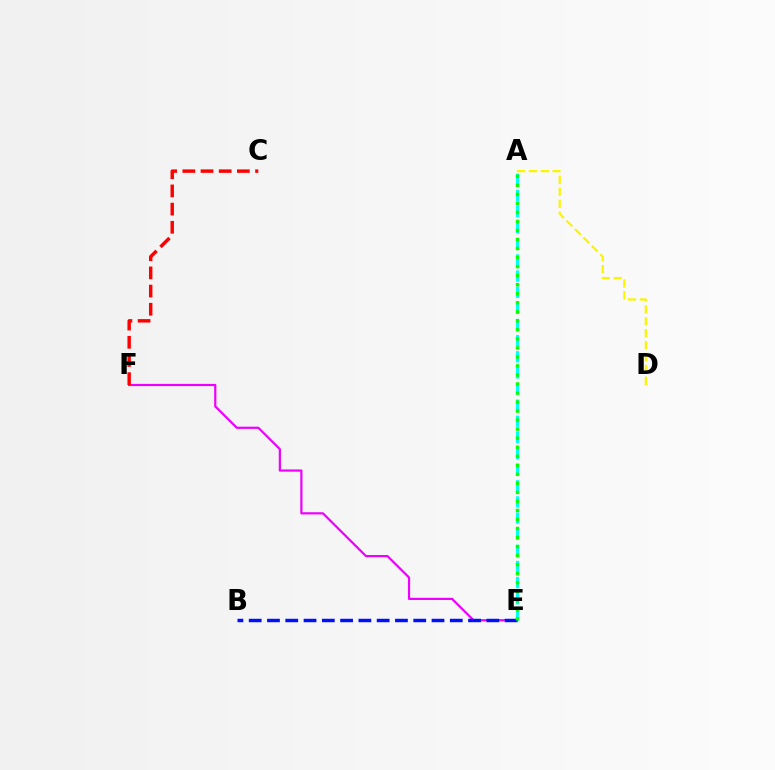{('A', 'D'): [{'color': '#fcf500', 'line_style': 'dashed', 'thickness': 1.62}], ('E', 'F'): [{'color': '#ee00ff', 'line_style': 'solid', 'thickness': 1.59}], ('A', 'E'): [{'color': '#00fff6', 'line_style': 'dashed', 'thickness': 2.19}, {'color': '#08ff00', 'line_style': 'dotted', 'thickness': 2.45}], ('B', 'E'): [{'color': '#0010ff', 'line_style': 'dashed', 'thickness': 2.48}], ('C', 'F'): [{'color': '#ff0000', 'line_style': 'dashed', 'thickness': 2.47}]}